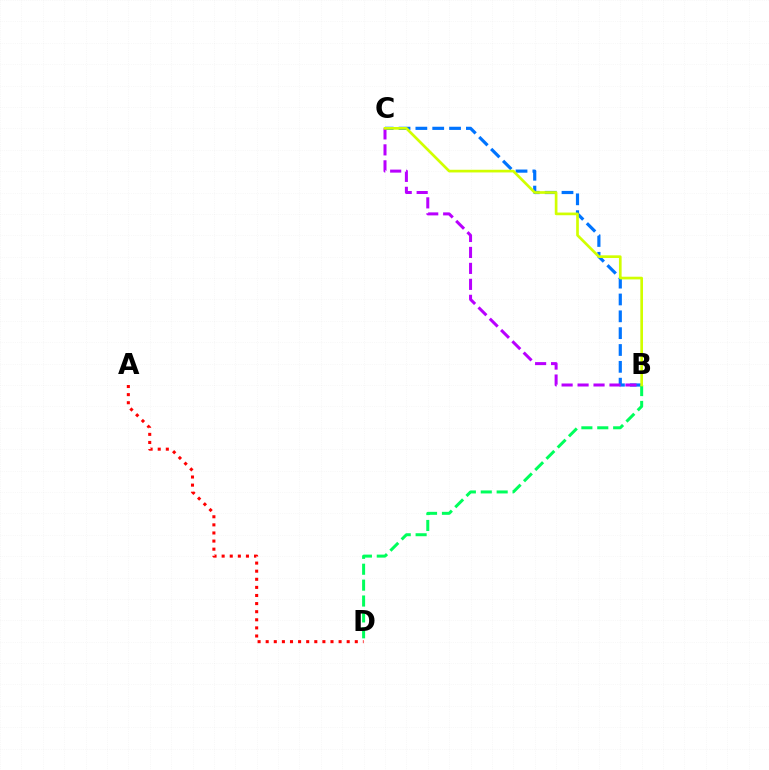{('B', 'C'): [{'color': '#0074ff', 'line_style': 'dashed', 'thickness': 2.29}, {'color': '#b900ff', 'line_style': 'dashed', 'thickness': 2.17}, {'color': '#d1ff00', 'line_style': 'solid', 'thickness': 1.93}], ('B', 'D'): [{'color': '#00ff5c', 'line_style': 'dashed', 'thickness': 2.16}], ('A', 'D'): [{'color': '#ff0000', 'line_style': 'dotted', 'thickness': 2.2}]}